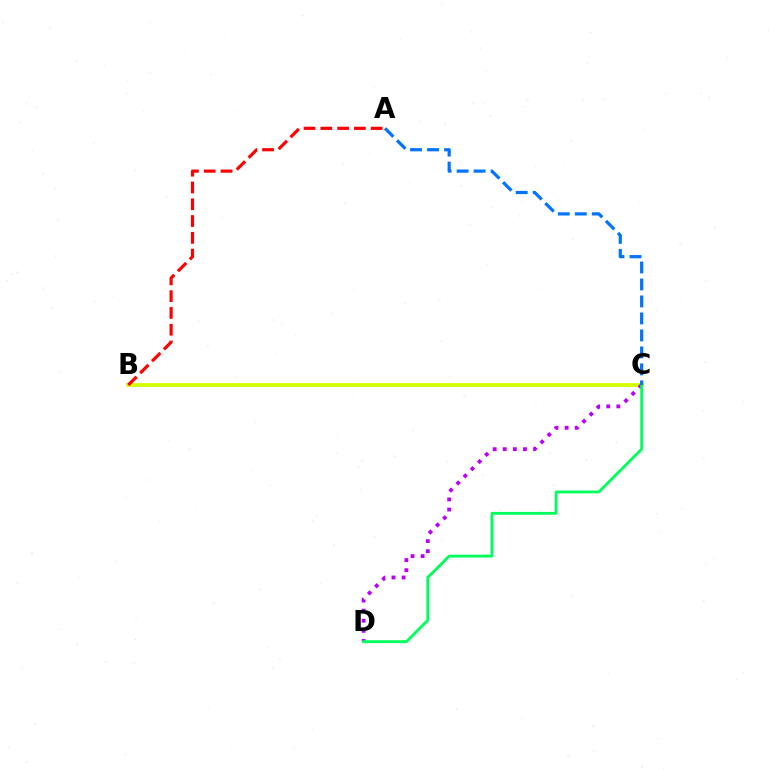{('B', 'C'): [{'color': '#d1ff00', 'line_style': 'solid', 'thickness': 2.69}], ('A', 'B'): [{'color': '#ff0000', 'line_style': 'dashed', 'thickness': 2.28}], ('C', 'D'): [{'color': '#b900ff', 'line_style': 'dotted', 'thickness': 2.74}, {'color': '#00ff5c', 'line_style': 'solid', 'thickness': 2.06}], ('A', 'C'): [{'color': '#0074ff', 'line_style': 'dashed', 'thickness': 2.31}]}